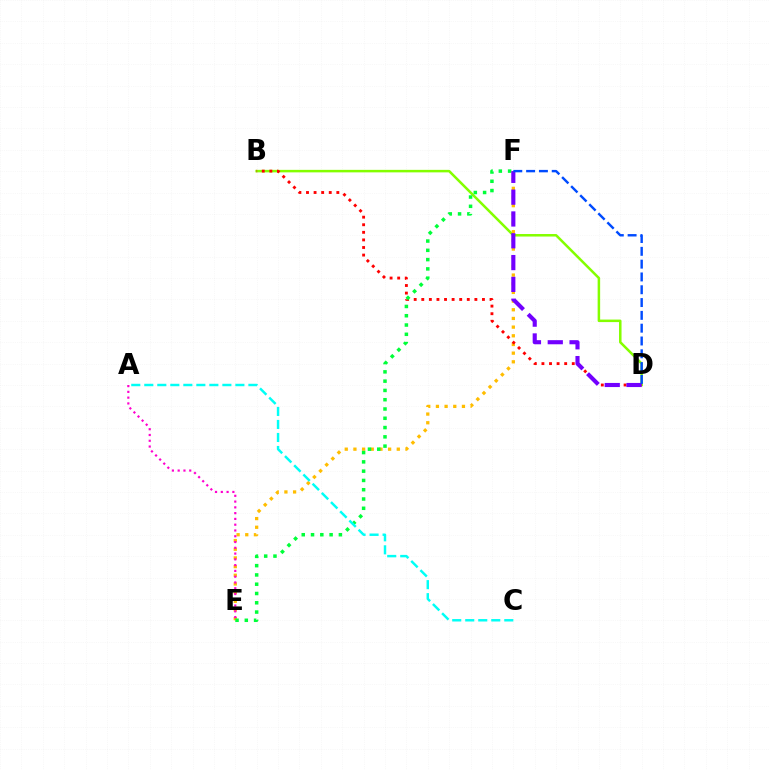{('B', 'D'): [{'color': '#84ff00', 'line_style': 'solid', 'thickness': 1.81}, {'color': '#ff0000', 'line_style': 'dotted', 'thickness': 2.06}], ('E', 'F'): [{'color': '#ffbd00', 'line_style': 'dotted', 'thickness': 2.36}, {'color': '#00ff39', 'line_style': 'dotted', 'thickness': 2.52}], ('A', 'E'): [{'color': '#ff00cf', 'line_style': 'dotted', 'thickness': 1.57}], ('A', 'C'): [{'color': '#00fff6', 'line_style': 'dashed', 'thickness': 1.77}], ('D', 'F'): [{'color': '#7200ff', 'line_style': 'dashed', 'thickness': 2.96}, {'color': '#004bff', 'line_style': 'dashed', 'thickness': 1.74}]}